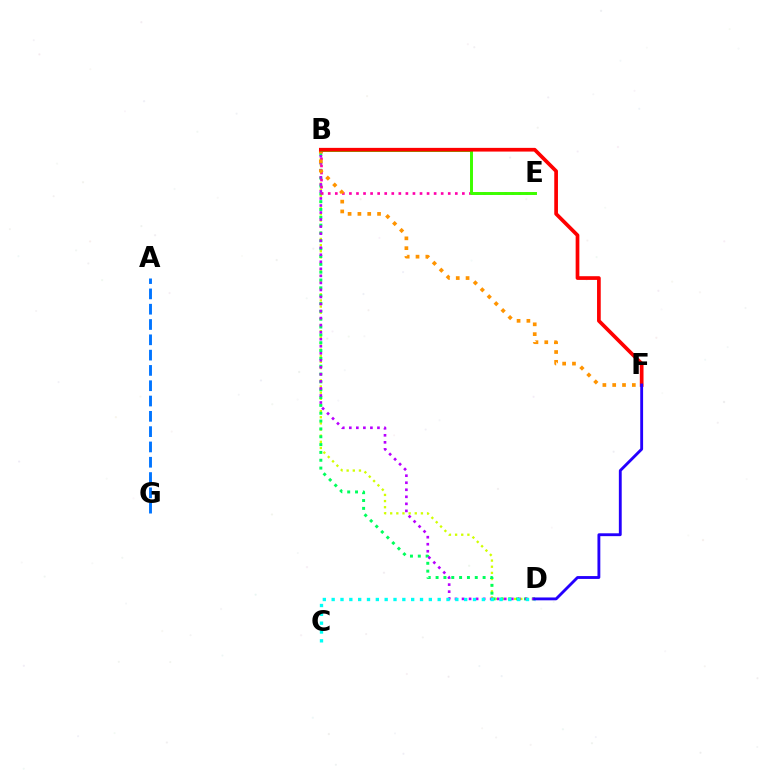{('B', 'D'): [{'color': '#d1ff00', 'line_style': 'dotted', 'thickness': 1.67}, {'color': '#00ff5c', 'line_style': 'dotted', 'thickness': 2.13}, {'color': '#b900ff', 'line_style': 'dotted', 'thickness': 1.91}], ('B', 'E'): [{'color': '#ff00ac', 'line_style': 'dotted', 'thickness': 1.92}, {'color': '#3dff00', 'line_style': 'solid', 'thickness': 2.13}], ('B', 'F'): [{'color': '#ff9400', 'line_style': 'dotted', 'thickness': 2.67}, {'color': '#ff0000', 'line_style': 'solid', 'thickness': 2.66}], ('C', 'D'): [{'color': '#00fff6', 'line_style': 'dotted', 'thickness': 2.4}], ('A', 'G'): [{'color': '#0074ff', 'line_style': 'dashed', 'thickness': 2.08}], ('D', 'F'): [{'color': '#2500ff', 'line_style': 'solid', 'thickness': 2.06}]}